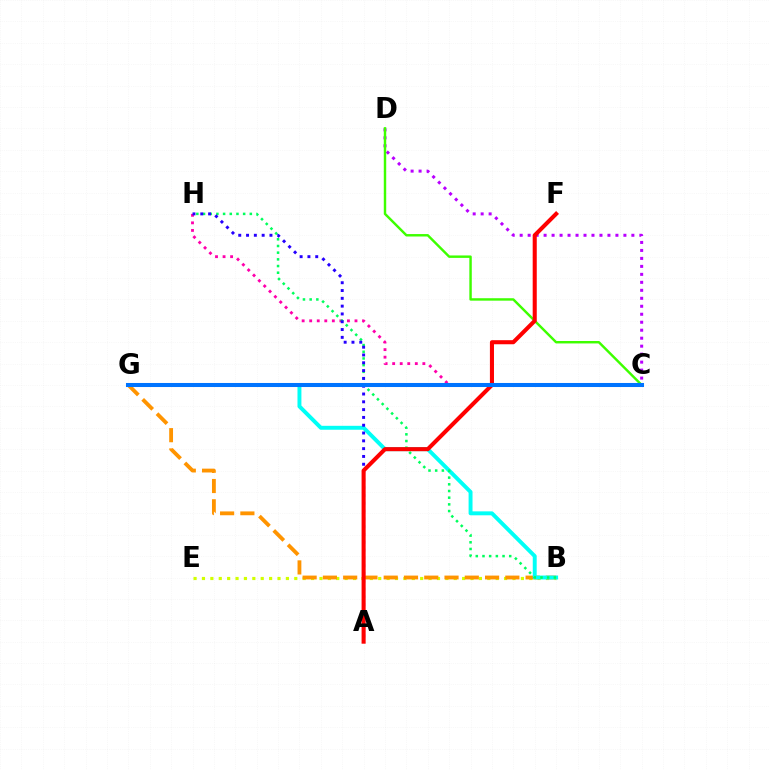{('C', 'H'): [{'color': '#ff00ac', 'line_style': 'dotted', 'thickness': 2.05}], ('C', 'D'): [{'color': '#b900ff', 'line_style': 'dotted', 'thickness': 2.17}, {'color': '#3dff00', 'line_style': 'solid', 'thickness': 1.75}], ('B', 'E'): [{'color': '#d1ff00', 'line_style': 'dotted', 'thickness': 2.28}], ('B', 'G'): [{'color': '#ff9400', 'line_style': 'dashed', 'thickness': 2.75}, {'color': '#00fff6', 'line_style': 'solid', 'thickness': 2.83}], ('B', 'H'): [{'color': '#00ff5c', 'line_style': 'dotted', 'thickness': 1.82}], ('A', 'H'): [{'color': '#2500ff', 'line_style': 'dotted', 'thickness': 2.12}], ('A', 'F'): [{'color': '#ff0000', 'line_style': 'solid', 'thickness': 2.93}], ('C', 'G'): [{'color': '#0074ff', 'line_style': 'solid', 'thickness': 2.91}]}